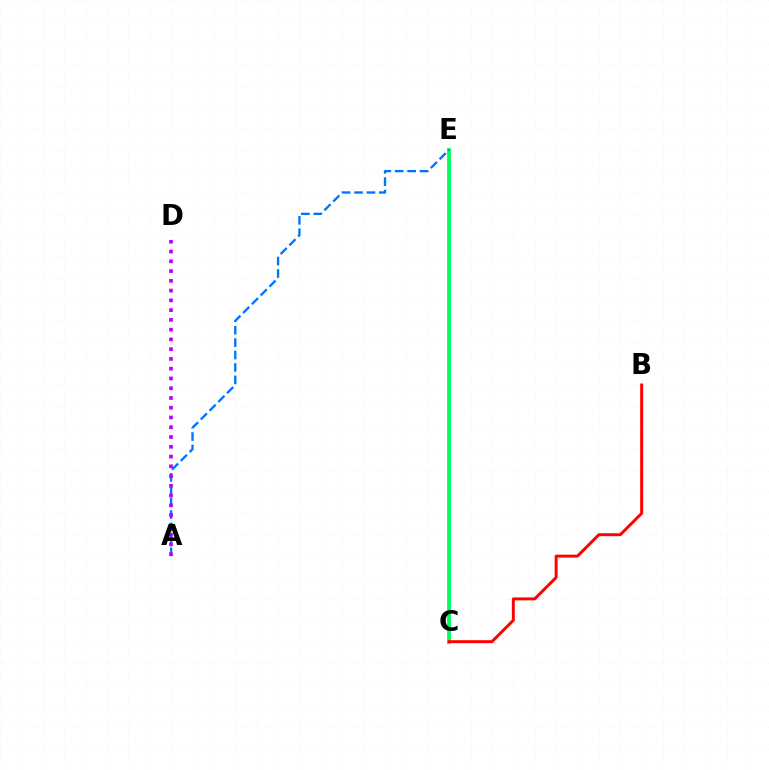{('C', 'E'): [{'color': '#d1ff00', 'line_style': 'dashed', 'thickness': 1.6}, {'color': '#00ff5c', 'line_style': 'solid', 'thickness': 2.76}], ('B', 'C'): [{'color': '#ff0000', 'line_style': 'solid', 'thickness': 2.12}], ('A', 'E'): [{'color': '#0074ff', 'line_style': 'dashed', 'thickness': 1.69}], ('A', 'D'): [{'color': '#b900ff', 'line_style': 'dotted', 'thickness': 2.65}]}